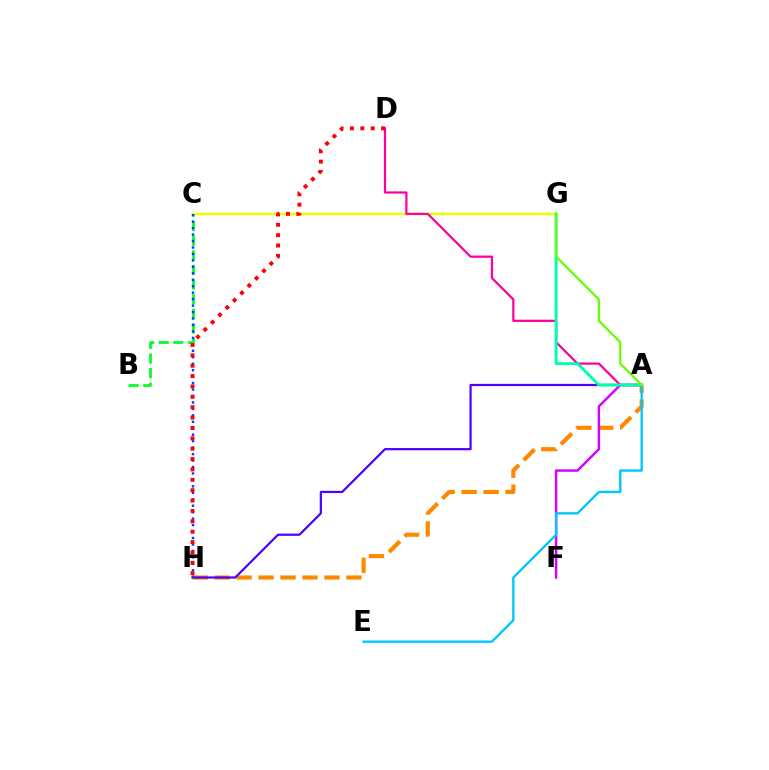{('A', 'H'): [{'color': '#ff8800', 'line_style': 'dashed', 'thickness': 2.98}, {'color': '#4f00ff', 'line_style': 'solid', 'thickness': 1.6}], ('C', 'G'): [{'color': '#eeff00', 'line_style': 'solid', 'thickness': 1.73}], ('B', 'C'): [{'color': '#00ff27', 'line_style': 'dashed', 'thickness': 1.99}], ('A', 'F'): [{'color': '#d600ff', 'line_style': 'solid', 'thickness': 1.77}], ('A', 'D'): [{'color': '#ff00a0', 'line_style': 'solid', 'thickness': 1.61}], ('A', 'E'): [{'color': '#00c7ff', 'line_style': 'solid', 'thickness': 1.7}], ('A', 'G'): [{'color': '#00ffaf', 'line_style': 'solid', 'thickness': 2.08}, {'color': '#66ff00', 'line_style': 'solid', 'thickness': 1.64}], ('C', 'H'): [{'color': '#003fff', 'line_style': 'dotted', 'thickness': 1.75}], ('D', 'H'): [{'color': '#ff0000', 'line_style': 'dotted', 'thickness': 2.82}]}